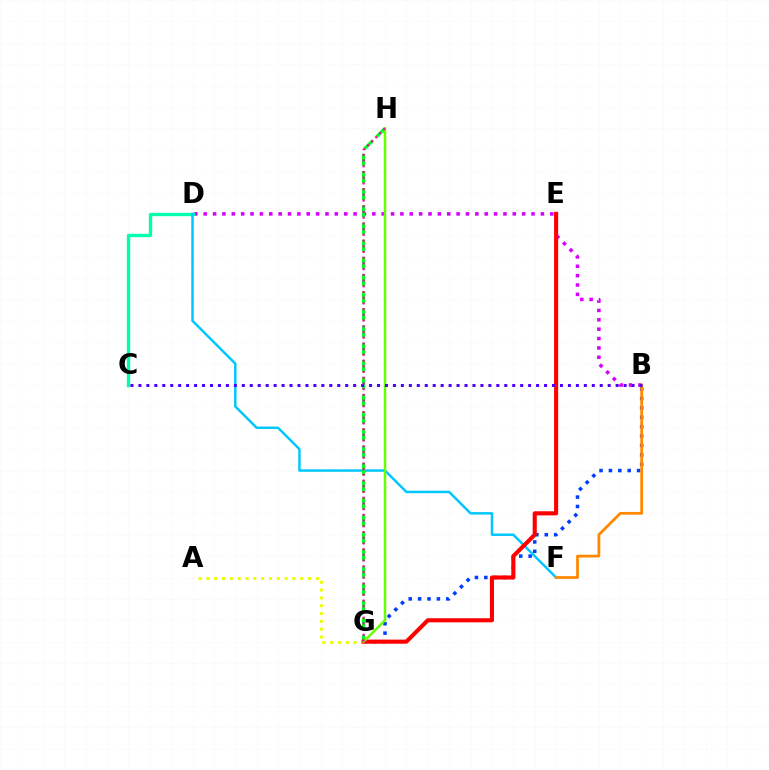{('B', 'D'): [{'color': '#d600ff', 'line_style': 'dotted', 'thickness': 2.54}], ('B', 'G'): [{'color': '#003fff', 'line_style': 'dotted', 'thickness': 2.55}], ('C', 'D'): [{'color': '#00ffaf', 'line_style': 'solid', 'thickness': 2.42}], ('D', 'F'): [{'color': '#00c7ff', 'line_style': 'solid', 'thickness': 1.78}], ('B', 'F'): [{'color': '#ff8800', 'line_style': 'solid', 'thickness': 1.99}], ('G', 'H'): [{'color': '#00ff27', 'line_style': 'dashed', 'thickness': 2.33}, {'color': '#66ff00', 'line_style': 'solid', 'thickness': 1.8}, {'color': '#ff00a0', 'line_style': 'dotted', 'thickness': 1.55}], ('A', 'G'): [{'color': '#eeff00', 'line_style': 'dotted', 'thickness': 2.13}], ('E', 'G'): [{'color': '#ff0000', 'line_style': 'solid', 'thickness': 2.95}], ('B', 'C'): [{'color': '#4f00ff', 'line_style': 'dotted', 'thickness': 2.16}]}